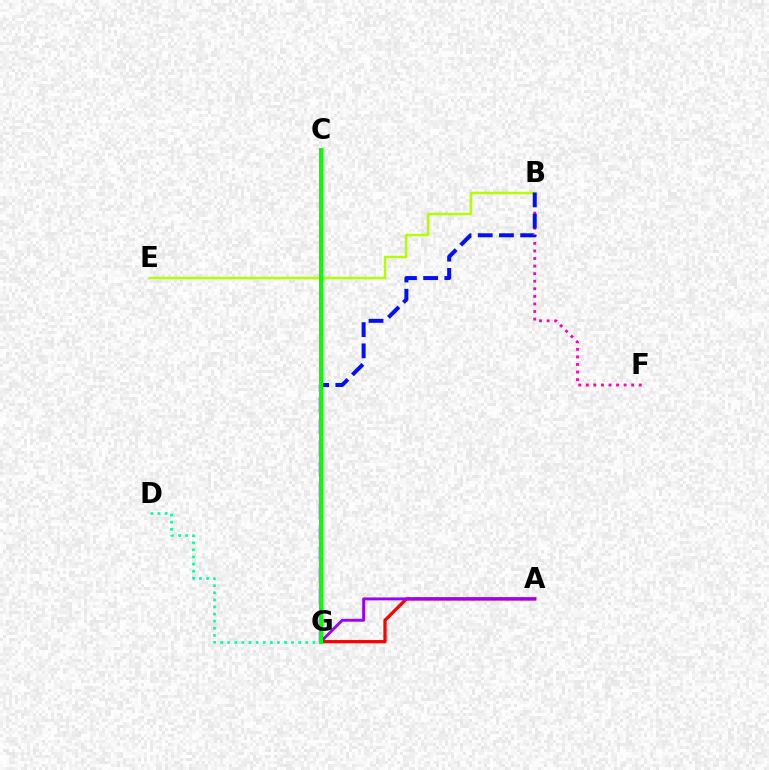{('B', 'E'): [{'color': '#b3ff00', 'line_style': 'solid', 'thickness': 1.8}], ('B', 'F'): [{'color': '#ff00bd', 'line_style': 'dotted', 'thickness': 2.06}], ('C', 'G'): [{'color': '#00b5ff', 'line_style': 'solid', 'thickness': 1.52}, {'color': '#ffa500', 'line_style': 'solid', 'thickness': 2.72}, {'color': '#08ff00', 'line_style': 'solid', 'thickness': 2.95}], ('B', 'G'): [{'color': '#0010ff', 'line_style': 'dashed', 'thickness': 2.88}], ('A', 'G'): [{'color': '#ff0000', 'line_style': 'solid', 'thickness': 2.34}, {'color': '#9b00ff', 'line_style': 'solid', 'thickness': 2.08}], ('D', 'G'): [{'color': '#00ff9d', 'line_style': 'dotted', 'thickness': 1.93}]}